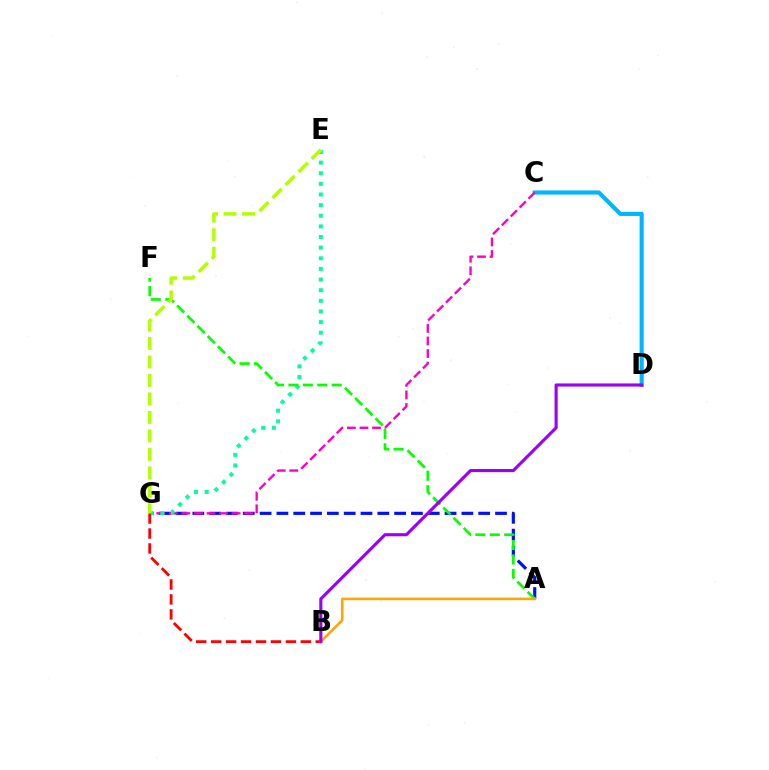{('A', 'G'): [{'color': '#0010ff', 'line_style': 'dashed', 'thickness': 2.28}], ('C', 'D'): [{'color': '#00b5ff', 'line_style': 'solid', 'thickness': 2.97}], ('C', 'G'): [{'color': '#ff00bd', 'line_style': 'dashed', 'thickness': 1.71}], ('E', 'G'): [{'color': '#00ff9d', 'line_style': 'dotted', 'thickness': 2.89}, {'color': '#b3ff00', 'line_style': 'dashed', 'thickness': 2.51}], ('B', 'G'): [{'color': '#ff0000', 'line_style': 'dashed', 'thickness': 2.03}], ('A', 'F'): [{'color': '#08ff00', 'line_style': 'dashed', 'thickness': 1.96}], ('A', 'B'): [{'color': '#ffa500', 'line_style': 'solid', 'thickness': 1.86}], ('B', 'D'): [{'color': '#9b00ff', 'line_style': 'solid', 'thickness': 2.25}]}